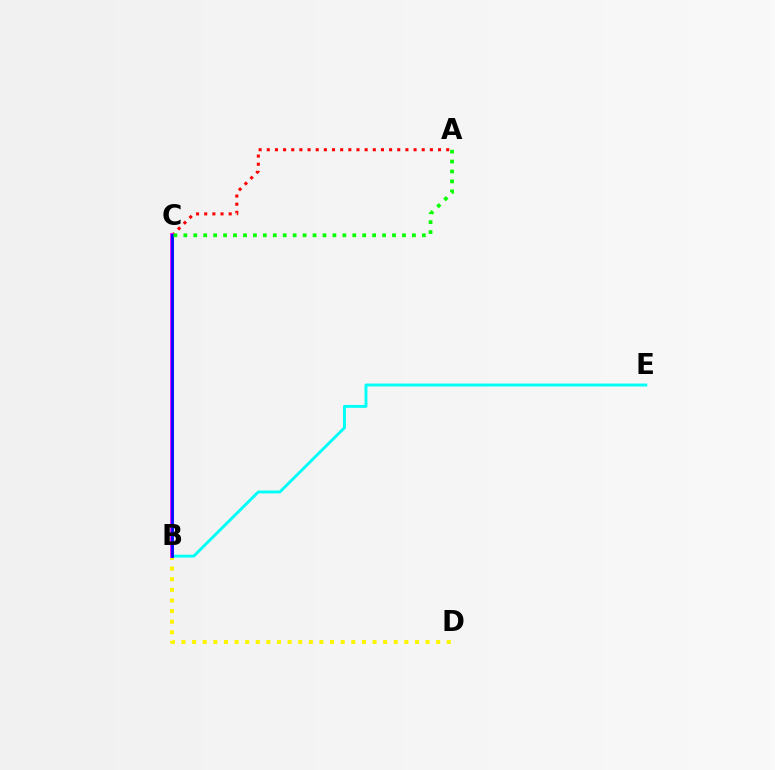{('B', 'D'): [{'color': '#fcf500', 'line_style': 'dotted', 'thickness': 2.88}], ('B', 'E'): [{'color': '#00fff6', 'line_style': 'solid', 'thickness': 2.09}], ('A', 'C'): [{'color': '#ff0000', 'line_style': 'dotted', 'thickness': 2.22}, {'color': '#08ff00', 'line_style': 'dotted', 'thickness': 2.7}], ('B', 'C'): [{'color': '#ee00ff', 'line_style': 'solid', 'thickness': 2.77}, {'color': '#0010ff', 'line_style': 'solid', 'thickness': 2.0}]}